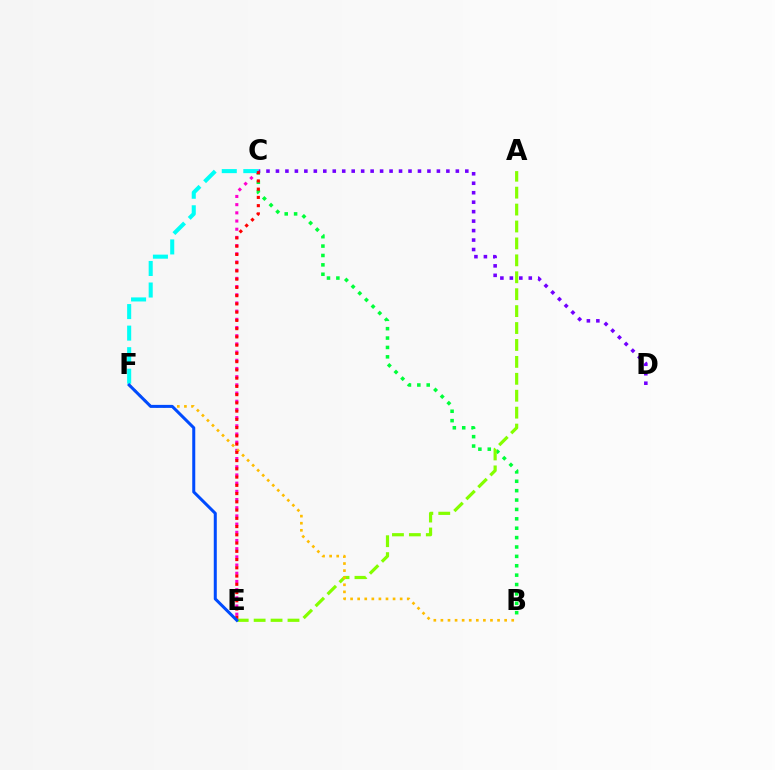{('B', 'C'): [{'color': '#00ff39', 'line_style': 'dotted', 'thickness': 2.55}], ('A', 'E'): [{'color': '#84ff00', 'line_style': 'dashed', 'thickness': 2.3}], ('C', 'E'): [{'color': '#ff00cf', 'line_style': 'dotted', 'thickness': 2.23}, {'color': '#ff0000', 'line_style': 'dotted', 'thickness': 2.24}], ('C', 'D'): [{'color': '#7200ff', 'line_style': 'dotted', 'thickness': 2.57}], ('B', 'F'): [{'color': '#ffbd00', 'line_style': 'dotted', 'thickness': 1.92}], ('C', 'F'): [{'color': '#00fff6', 'line_style': 'dashed', 'thickness': 2.93}], ('E', 'F'): [{'color': '#004bff', 'line_style': 'solid', 'thickness': 2.17}]}